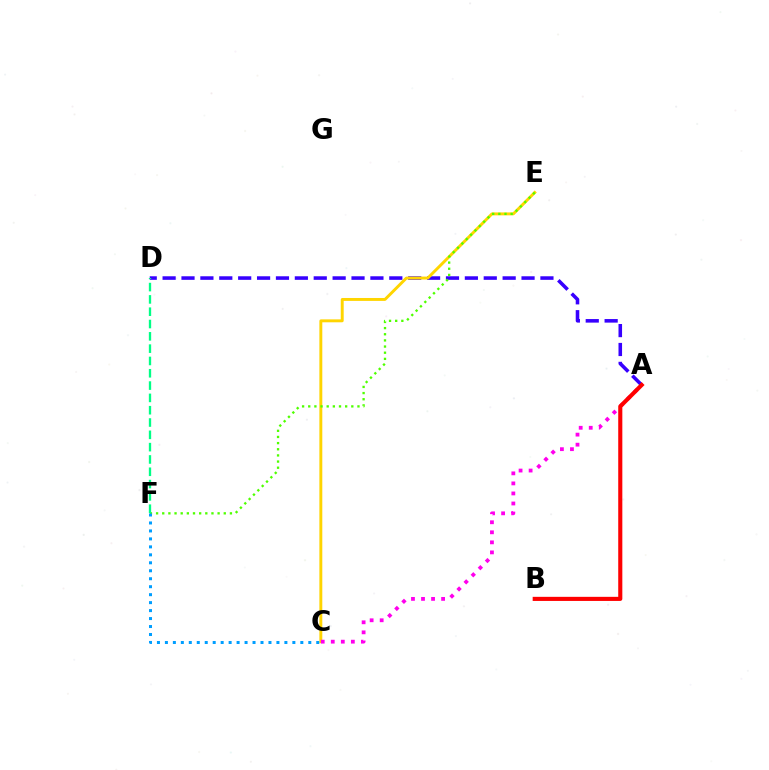{('A', 'D'): [{'color': '#3700ff', 'line_style': 'dashed', 'thickness': 2.57}], ('C', 'E'): [{'color': '#ffd500', 'line_style': 'solid', 'thickness': 2.11}], ('E', 'F'): [{'color': '#4fff00', 'line_style': 'dotted', 'thickness': 1.67}], ('C', 'F'): [{'color': '#009eff', 'line_style': 'dotted', 'thickness': 2.16}], ('A', 'C'): [{'color': '#ff00ed', 'line_style': 'dotted', 'thickness': 2.73}], ('A', 'B'): [{'color': '#ff0000', 'line_style': 'solid', 'thickness': 2.96}], ('D', 'F'): [{'color': '#00ff86', 'line_style': 'dashed', 'thickness': 1.67}]}